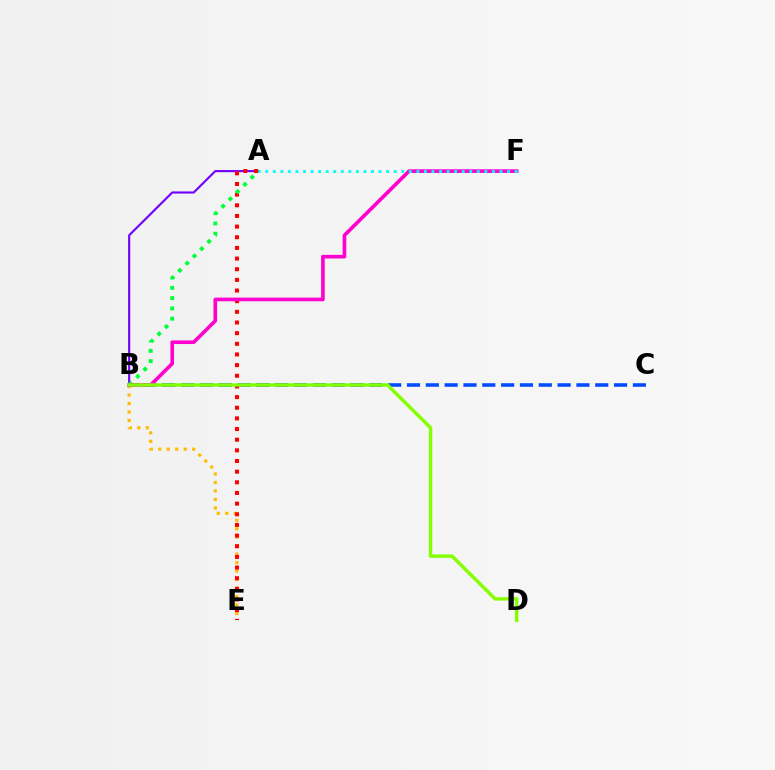{('B', 'E'): [{'color': '#ffbd00', 'line_style': 'dotted', 'thickness': 2.3}], ('B', 'C'): [{'color': '#004bff', 'line_style': 'dashed', 'thickness': 2.56}], ('A', 'B'): [{'color': '#7200ff', 'line_style': 'solid', 'thickness': 1.53}, {'color': '#00ff39', 'line_style': 'dotted', 'thickness': 2.79}], ('A', 'E'): [{'color': '#ff0000', 'line_style': 'dotted', 'thickness': 2.89}], ('B', 'F'): [{'color': '#ff00cf', 'line_style': 'solid', 'thickness': 2.62}], ('B', 'D'): [{'color': '#84ff00', 'line_style': 'solid', 'thickness': 2.46}], ('A', 'F'): [{'color': '#00fff6', 'line_style': 'dotted', 'thickness': 2.05}]}